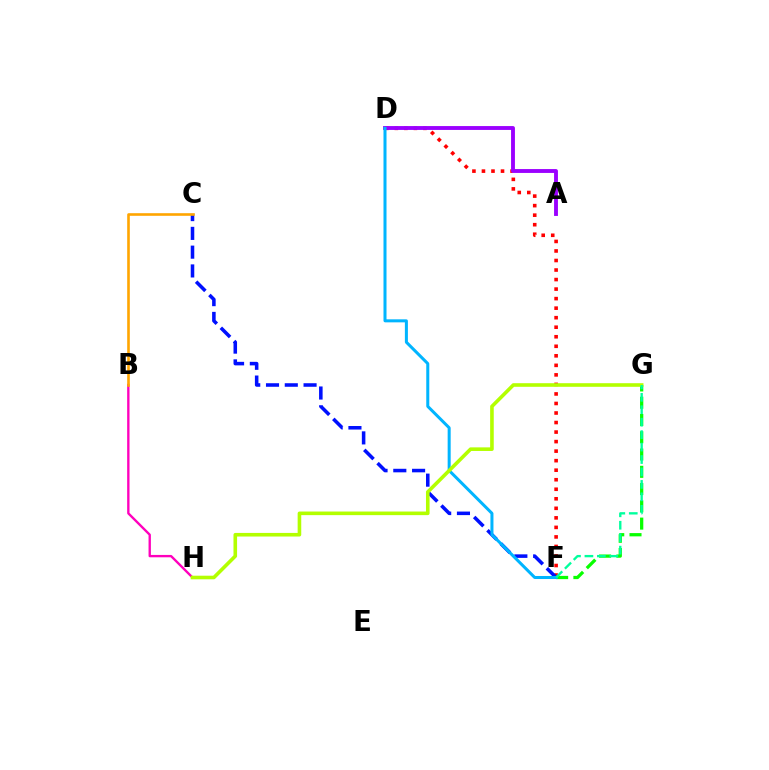{('D', 'F'): [{'color': '#ff0000', 'line_style': 'dotted', 'thickness': 2.59}, {'color': '#00b5ff', 'line_style': 'solid', 'thickness': 2.17}], ('A', 'D'): [{'color': '#9b00ff', 'line_style': 'solid', 'thickness': 2.79}], ('F', 'G'): [{'color': '#08ff00', 'line_style': 'dashed', 'thickness': 2.35}, {'color': '#00ff9d', 'line_style': 'dashed', 'thickness': 1.69}], ('B', 'H'): [{'color': '#ff00bd', 'line_style': 'solid', 'thickness': 1.7}], ('C', 'F'): [{'color': '#0010ff', 'line_style': 'dashed', 'thickness': 2.55}], ('G', 'H'): [{'color': '#b3ff00', 'line_style': 'solid', 'thickness': 2.59}], ('B', 'C'): [{'color': '#ffa500', 'line_style': 'solid', 'thickness': 1.88}]}